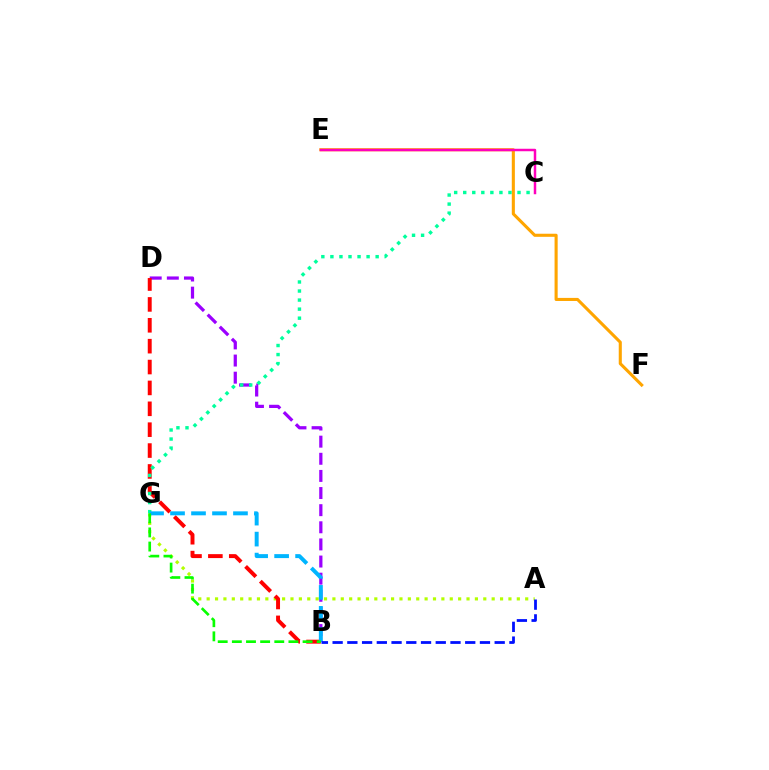{('A', 'G'): [{'color': '#b3ff00', 'line_style': 'dotted', 'thickness': 2.28}], ('B', 'D'): [{'color': '#9b00ff', 'line_style': 'dashed', 'thickness': 2.33}, {'color': '#ff0000', 'line_style': 'dashed', 'thickness': 2.84}], ('E', 'F'): [{'color': '#ffa500', 'line_style': 'solid', 'thickness': 2.22}], ('C', 'G'): [{'color': '#00ff9d', 'line_style': 'dotted', 'thickness': 2.46}], ('B', 'G'): [{'color': '#00b5ff', 'line_style': 'dashed', 'thickness': 2.85}, {'color': '#08ff00', 'line_style': 'dashed', 'thickness': 1.92}], ('A', 'B'): [{'color': '#0010ff', 'line_style': 'dashed', 'thickness': 2.0}], ('C', 'E'): [{'color': '#ff00bd', 'line_style': 'solid', 'thickness': 1.79}]}